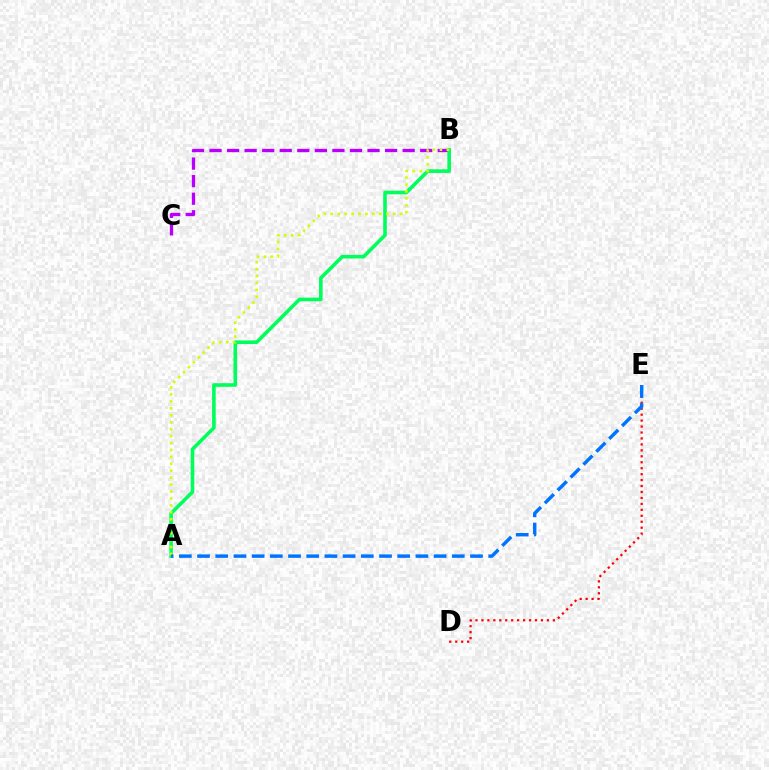{('B', 'C'): [{'color': '#b900ff', 'line_style': 'dashed', 'thickness': 2.39}], ('D', 'E'): [{'color': '#ff0000', 'line_style': 'dotted', 'thickness': 1.62}], ('A', 'B'): [{'color': '#00ff5c', 'line_style': 'solid', 'thickness': 2.6}, {'color': '#d1ff00', 'line_style': 'dotted', 'thickness': 1.88}], ('A', 'E'): [{'color': '#0074ff', 'line_style': 'dashed', 'thickness': 2.47}]}